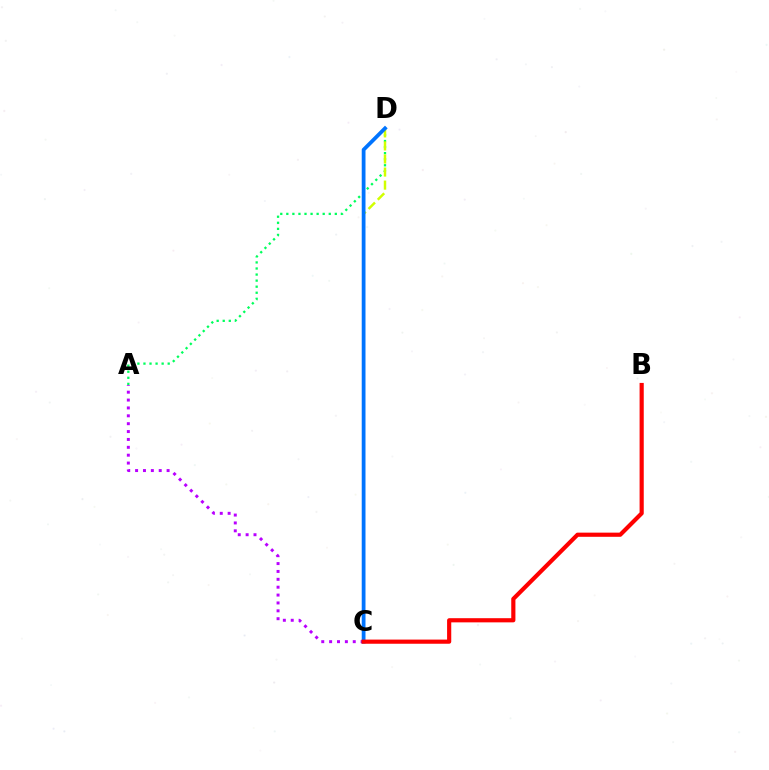{('A', 'D'): [{'color': '#00ff5c', 'line_style': 'dotted', 'thickness': 1.65}], ('C', 'D'): [{'color': '#d1ff00', 'line_style': 'dashed', 'thickness': 1.77}, {'color': '#0074ff', 'line_style': 'solid', 'thickness': 2.72}], ('A', 'C'): [{'color': '#b900ff', 'line_style': 'dotted', 'thickness': 2.14}], ('B', 'C'): [{'color': '#ff0000', 'line_style': 'solid', 'thickness': 3.0}]}